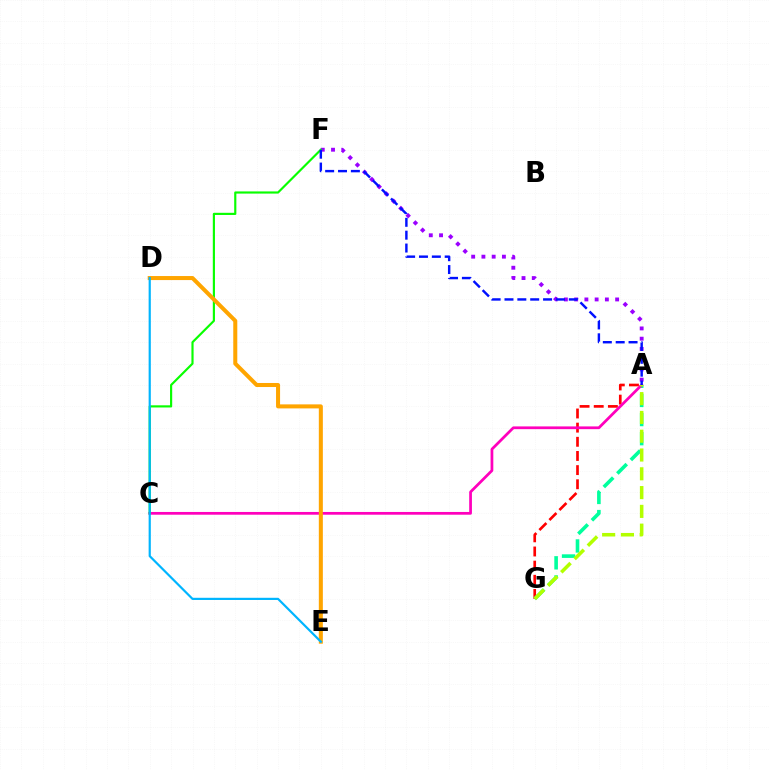{('A', 'G'): [{'color': '#ff0000', 'line_style': 'dashed', 'thickness': 1.92}, {'color': '#00ff9d', 'line_style': 'dashed', 'thickness': 2.6}, {'color': '#b3ff00', 'line_style': 'dashed', 'thickness': 2.55}], ('A', 'F'): [{'color': '#9b00ff', 'line_style': 'dotted', 'thickness': 2.78}, {'color': '#0010ff', 'line_style': 'dashed', 'thickness': 1.75}], ('A', 'C'): [{'color': '#ff00bd', 'line_style': 'solid', 'thickness': 1.98}], ('C', 'F'): [{'color': '#08ff00', 'line_style': 'solid', 'thickness': 1.56}], ('D', 'E'): [{'color': '#ffa500', 'line_style': 'solid', 'thickness': 2.9}, {'color': '#00b5ff', 'line_style': 'solid', 'thickness': 1.58}]}